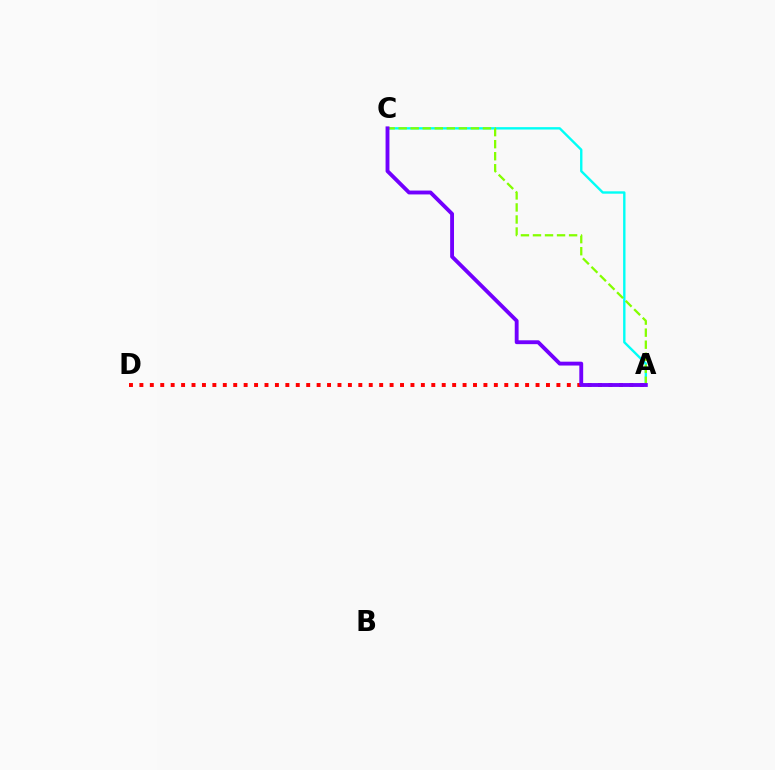{('A', 'C'): [{'color': '#00fff6', 'line_style': 'solid', 'thickness': 1.72}, {'color': '#84ff00', 'line_style': 'dashed', 'thickness': 1.64}, {'color': '#7200ff', 'line_style': 'solid', 'thickness': 2.78}], ('A', 'D'): [{'color': '#ff0000', 'line_style': 'dotted', 'thickness': 2.83}]}